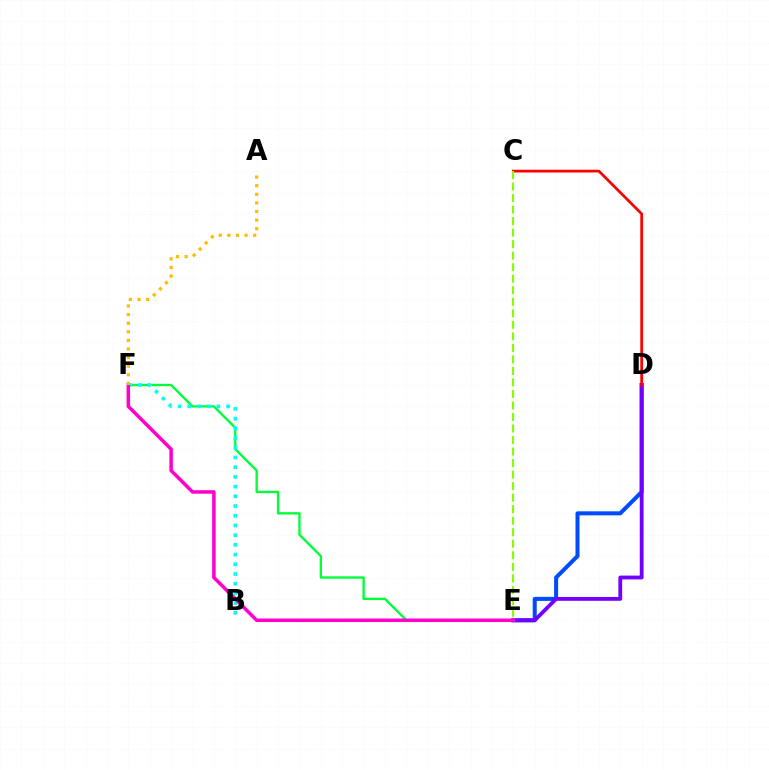{('E', 'F'): [{'color': '#00ff39', 'line_style': 'solid', 'thickness': 1.69}, {'color': '#ff00cf', 'line_style': 'solid', 'thickness': 2.53}], ('D', 'E'): [{'color': '#004bff', 'line_style': 'solid', 'thickness': 2.9}, {'color': '#7200ff', 'line_style': 'solid', 'thickness': 2.75}], ('B', 'F'): [{'color': '#00fff6', 'line_style': 'dotted', 'thickness': 2.64}], ('C', 'D'): [{'color': '#ff0000', 'line_style': 'solid', 'thickness': 1.97}], ('C', 'E'): [{'color': '#84ff00', 'line_style': 'dashed', 'thickness': 1.57}], ('A', 'F'): [{'color': '#ffbd00', 'line_style': 'dotted', 'thickness': 2.34}]}